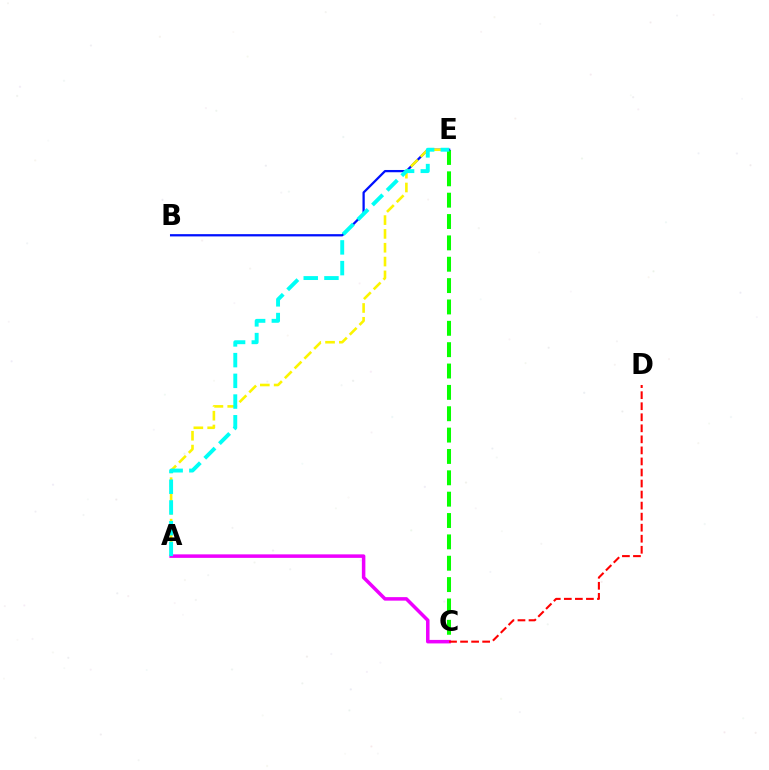{('C', 'E'): [{'color': '#08ff00', 'line_style': 'dashed', 'thickness': 2.9}], ('B', 'E'): [{'color': '#0010ff', 'line_style': 'solid', 'thickness': 1.63}], ('A', 'E'): [{'color': '#fcf500', 'line_style': 'dashed', 'thickness': 1.88}, {'color': '#00fff6', 'line_style': 'dashed', 'thickness': 2.81}], ('A', 'C'): [{'color': '#ee00ff', 'line_style': 'solid', 'thickness': 2.53}], ('C', 'D'): [{'color': '#ff0000', 'line_style': 'dashed', 'thickness': 1.5}]}